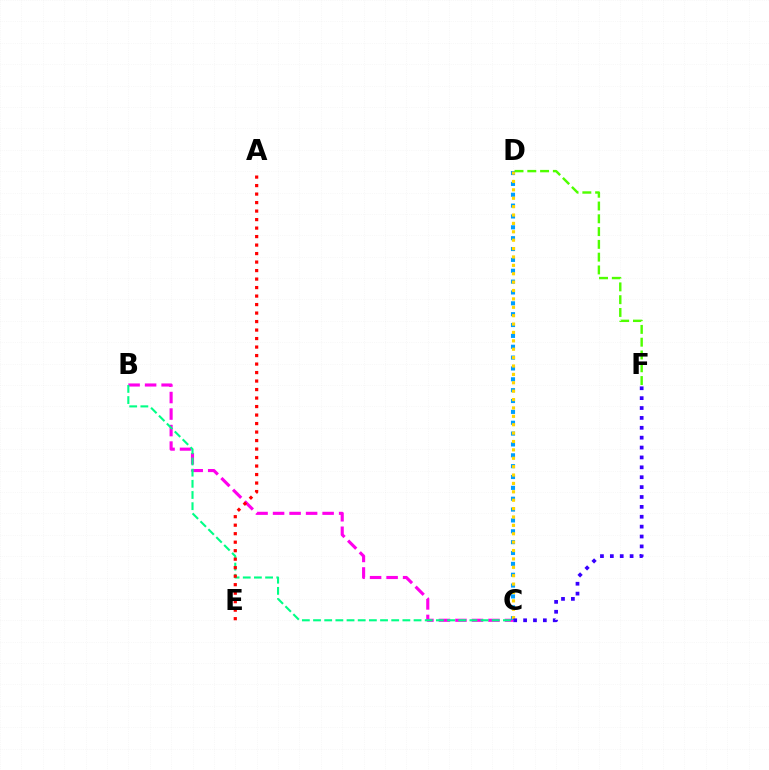{('B', 'C'): [{'color': '#ff00ed', 'line_style': 'dashed', 'thickness': 2.24}, {'color': '#00ff86', 'line_style': 'dashed', 'thickness': 1.52}], ('C', 'D'): [{'color': '#009eff', 'line_style': 'dotted', 'thickness': 2.95}, {'color': '#ffd500', 'line_style': 'dotted', 'thickness': 2.28}], ('C', 'F'): [{'color': '#3700ff', 'line_style': 'dotted', 'thickness': 2.69}], ('D', 'F'): [{'color': '#4fff00', 'line_style': 'dashed', 'thickness': 1.74}], ('A', 'E'): [{'color': '#ff0000', 'line_style': 'dotted', 'thickness': 2.31}]}